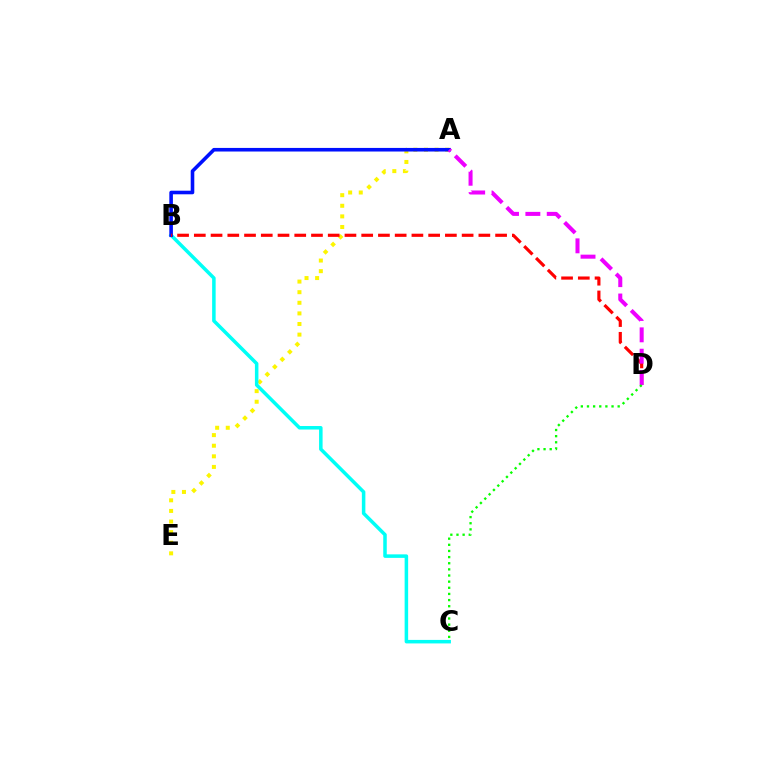{('A', 'E'): [{'color': '#fcf500', 'line_style': 'dotted', 'thickness': 2.88}], ('B', 'C'): [{'color': '#00fff6', 'line_style': 'solid', 'thickness': 2.53}], ('A', 'B'): [{'color': '#0010ff', 'line_style': 'solid', 'thickness': 2.59}], ('B', 'D'): [{'color': '#ff0000', 'line_style': 'dashed', 'thickness': 2.27}], ('A', 'D'): [{'color': '#ee00ff', 'line_style': 'dashed', 'thickness': 2.9}], ('C', 'D'): [{'color': '#08ff00', 'line_style': 'dotted', 'thickness': 1.67}]}